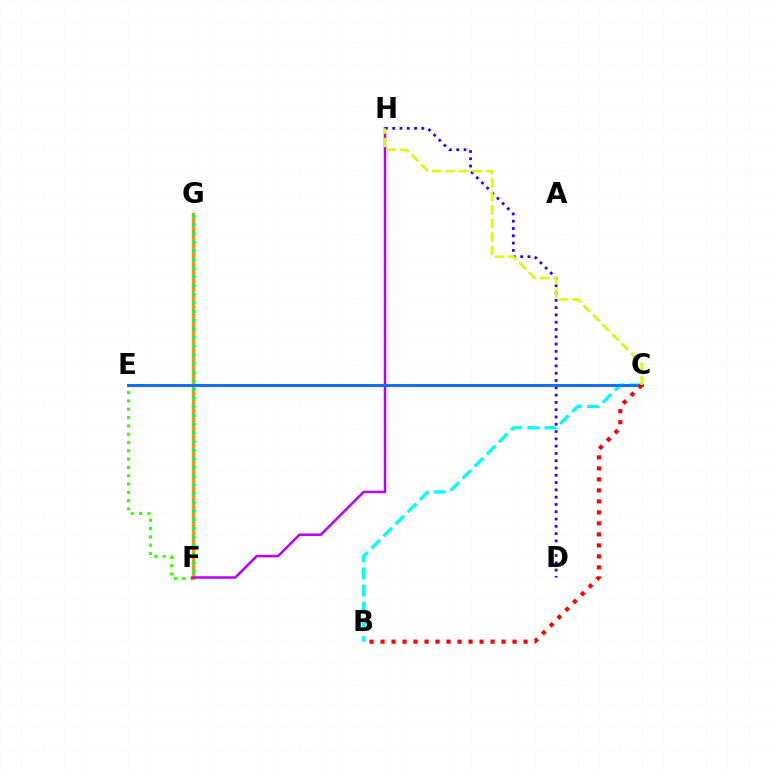{('E', 'F'): [{'color': '#3dff00', 'line_style': 'dotted', 'thickness': 2.26}], ('F', 'G'): [{'color': '#ff9400', 'line_style': 'solid', 'thickness': 2.42}, {'color': '#00ff5c', 'line_style': 'dotted', 'thickness': 2.36}], ('C', 'E'): [{'color': '#ff00ac', 'line_style': 'solid', 'thickness': 1.96}, {'color': '#0074ff', 'line_style': 'solid', 'thickness': 2.01}], ('F', 'H'): [{'color': '#b900ff', 'line_style': 'solid', 'thickness': 1.81}], ('D', 'H'): [{'color': '#2500ff', 'line_style': 'dotted', 'thickness': 1.98}], ('B', 'C'): [{'color': '#00fff6', 'line_style': 'dashed', 'thickness': 2.33}, {'color': '#ff0000', 'line_style': 'dotted', 'thickness': 2.99}], ('C', 'H'): [{'color': '#d1ff00', 'line_style': 'dashed', 'thickness': 1.83}]}